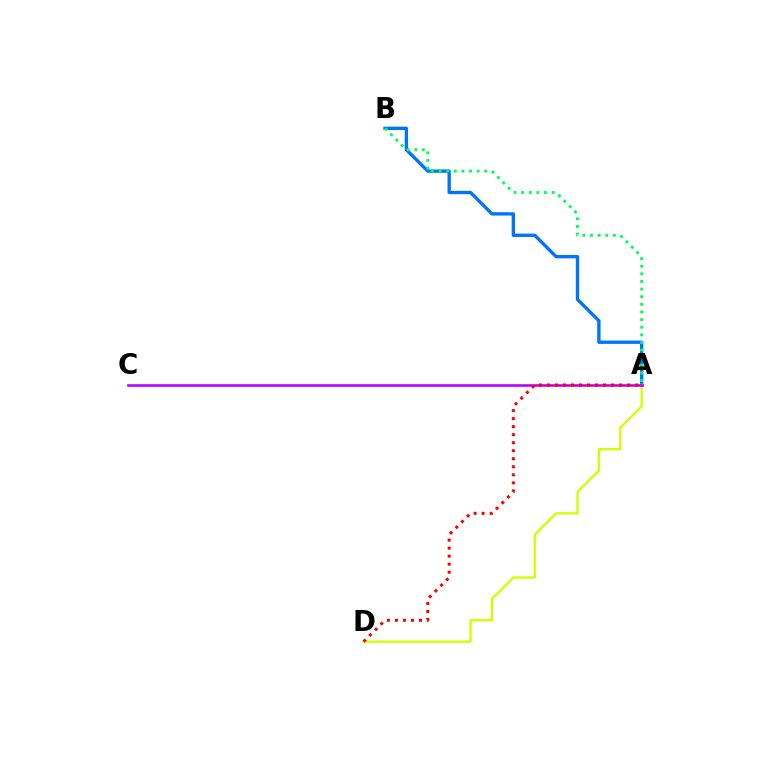{('A', 'B'): [{'color': '#0074ff', 'line_style': 'solid', 'thickness': 2.41}, {'color': '#00ff5c', 'line_style': 'dotted', 'thickness': 2.07}], ('A', 'D'): [{'color': '#d1ff00', 'line_style': 'solid', 'thickness': 1.68}, {'color': '#ff0000', 'line_style': 'dotted', 'thickness': 2.18}], ('A', 'C'): [{'color': '#b900ff', 'line_style': 'solid', 'thickness': 1.87}]}